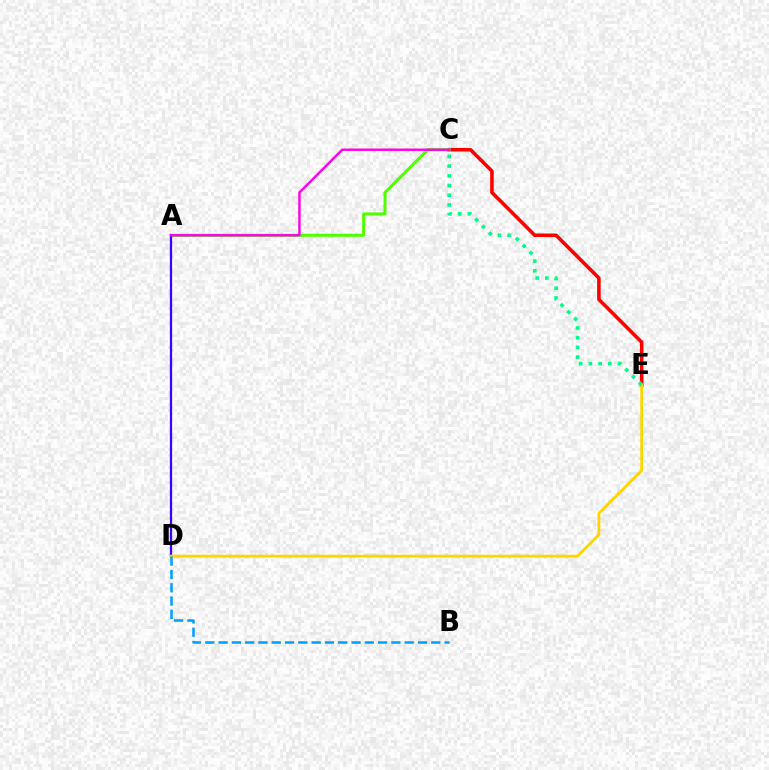{('C', 'E'): [{'color': '#ff0000', 'line_style': 'solid', 'thickness': 2.57}, {'color': '#00ff86', 'line_style': 'dotted', 'thickness': 2.64}], ('A', 'C'): [{'color': '#4fff00', 'line_style': 'solid', 'thickness': 2.15}, {'color': '#ff00ed', 'line_style': 'solid', 'thickness': 1.74}], ('A', 'D'): [{'color': '#3700ff', 'line_style': 'solid', 'thickness': 1.61}], ('D', 'E'): [{'color': '#ffd500', 'line_style': 'solid', 'thickness': 2.02}], ('B', 'D'): [{'color': '#009eff', 'line_style': 'dashed', 'thickness': 1.81}]}